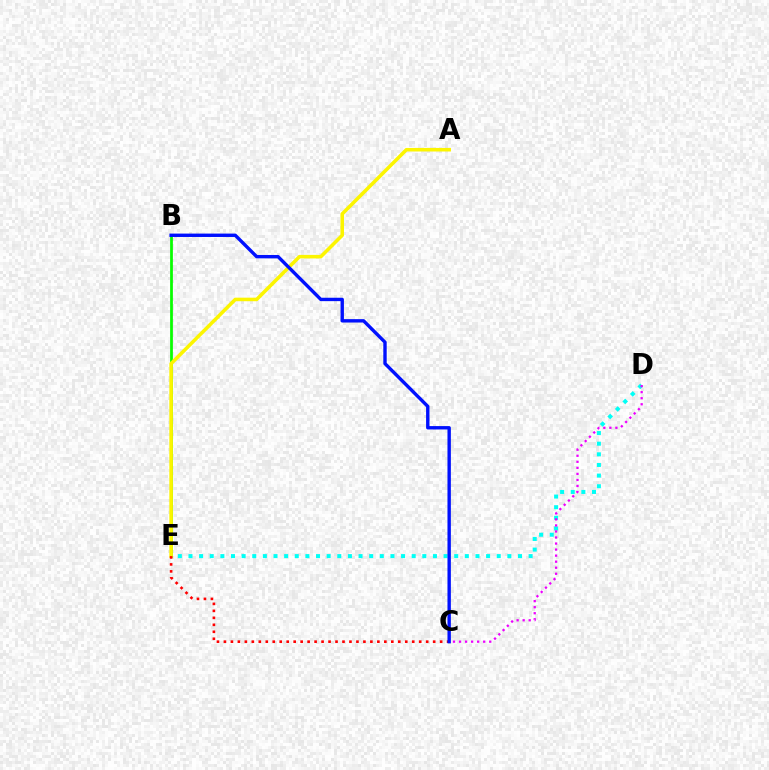{('B', 'E'): [{'color': '#08ff00', 'line_style': 'solid', 'thickness': 1.98}], ('D', 'E'): [{'color': '#00fff6', 'line_style': 'dotted', 'thickness': 2.89}], ('C', 'D'): [{'color': '#ee00ff', 'line_style': 'dotted', 'thickness': 1.64}], ('A', 'E'): [{'color': '#fcf500', 'line_style': 'solid', 'thickness': 2.56}], ('C', 'E'): [{'color': '#ff0000', 'line_style': 'dotted', 'thickness': 1.89}], ('B', 'C'): [{'color': '#0010ff', 'line_style': 'solid', 'thickness': 2.44}]}